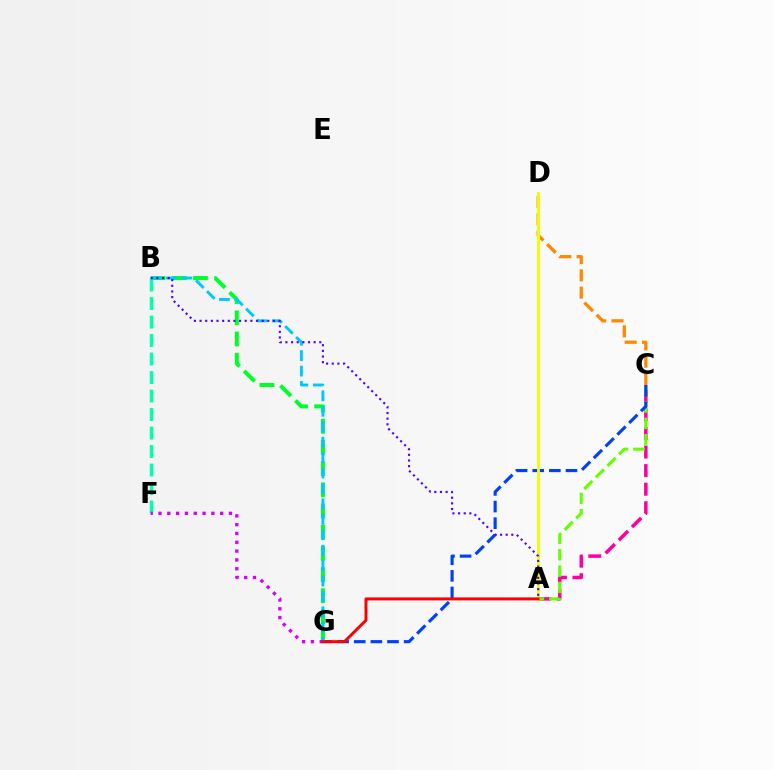{('A', 'C'): [{'color': '#ff00a0', 'line_style': 'dashed', 'thickness': 2.52}, {'color': '#66ff00', 'line_style': 'dashed', 'thickness': 2.22}], ('C', 'G'): [{'color': '#003fff', 'line_style': 'dashed', 'thickness': 2.26}], ('C', 'D'): [{'color': '#ff8800', 'line_style': 'dashed', 'thickness': 2.35}], ('A', 'D'): [{'color': '#eeff00', 'line_style': 'solid', 'thickness': 2.06}], ('B', 'G'): [{'color': '#00ff27', 'line_style': 'dashed', 'thickness': 2.88}, {'color': '#00c7ff', 'line_style': 'dashed', 'thickness': 2.1}], ('B', 'F'): [{'color': '#00ffaf', 'line_style': 'dashed', 'thickness': 2.51}], ('F', 'G'): [{'color': '#d600ff', 'line_style': 'dotted', 'thickness': 2.4}], ('A', 'B'): [{'color': '#4f00ff', 'line_style': 'dotted', 'thickness': 1.53}], ('A', 'G'): [{'color': '#ff0000', 'line_style': 'solid', 'thickness': 2.13}]}